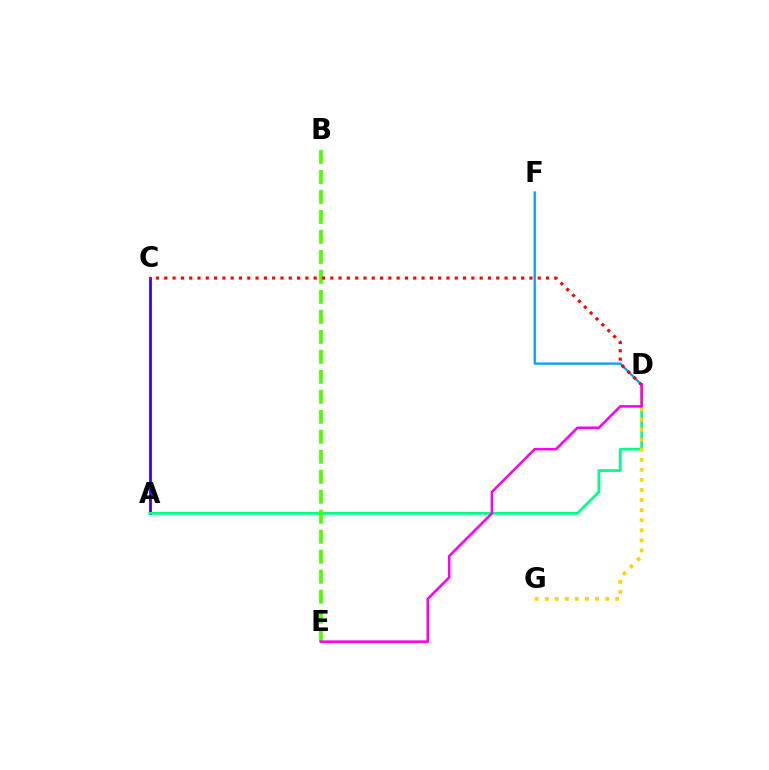{('A', 'C'): [{'color': '#3700ff', 'line_style': 'solid', 'thickness': 2.0}], ('A', 'D'): [{'color': '#00ff86', 'line_style': 'solid', 'thickness': 1.98}], ('D', 'G'): [{'color': '#ffd500', 'line_style': 'dotted', 'thickness': 2.74}], ('D', 'F'): [{'color': '#009eff', 'line_style': 'solid', 'thickness': 1.62}], ('B', 'E'): [{'color': '#4fff00', 'line_style': 'dashed', 'thickness': 2.72}], ('C', 'D'): [{'color': '#ff0000', 'line_style': 'dotted', 'thickness': 2.25}], ('D', 'E'): [{'color': '#ff00ed', 'line_style': 'solid', 'thickness': 1.84}]}